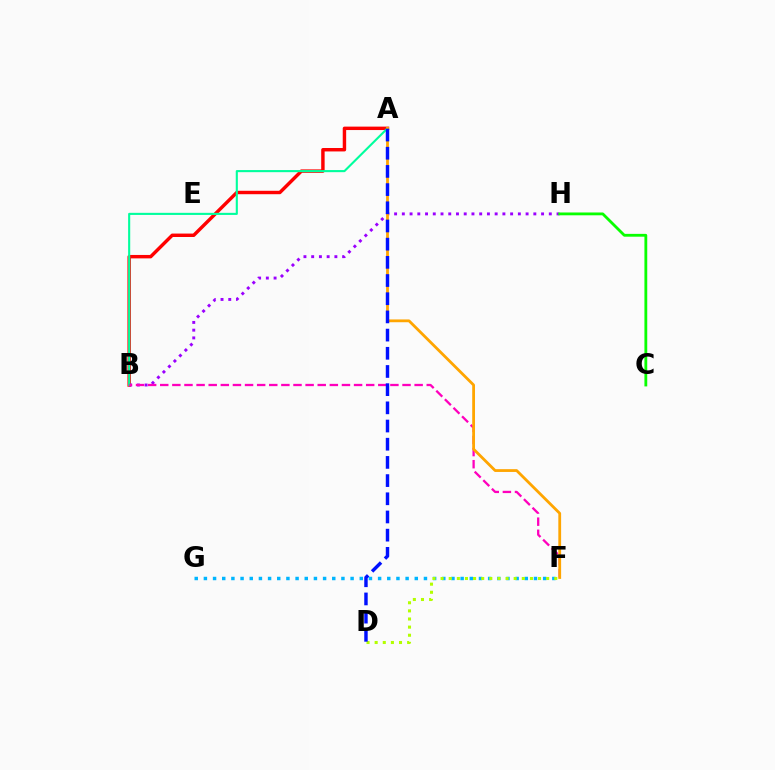{('A', 'B'): [{'color': '#ff0000', 'line_style': 'solid', 'thickness': 2.47}, {'color': '#00ff9d', 'line_style': 'solid', 'thickness': 1.52}], ('B', 'H'): [{'color': '#9b00ff', 'line_style': 'dotted', 'thickness': 2.1}], ('F', 'G'): [{'color': '#00b5ff', 'line_style': 'dotted', 'thickness': 2.49}], ('B', 'F'): [{'color': '#ff00bd', 'line_style': 'dashed', 'thickness': 1.65}], ('A', 'F'): [{'color': '#ffa500', 'line_style': 'solid', 'thickness': 2.01}], ('D', 'F'): [{'color': '#b3ff00', 'line_style': 'dotted', 'thickness': 2.21}], ('C', 'H'): [{'color': '#08ff00', 'line_style': 'solid', 'thickness': 2.03}], ('A', 'D'): [{'color': '#0010ff', 'line_style': 'dashed', 'thickness': 2.47}]}